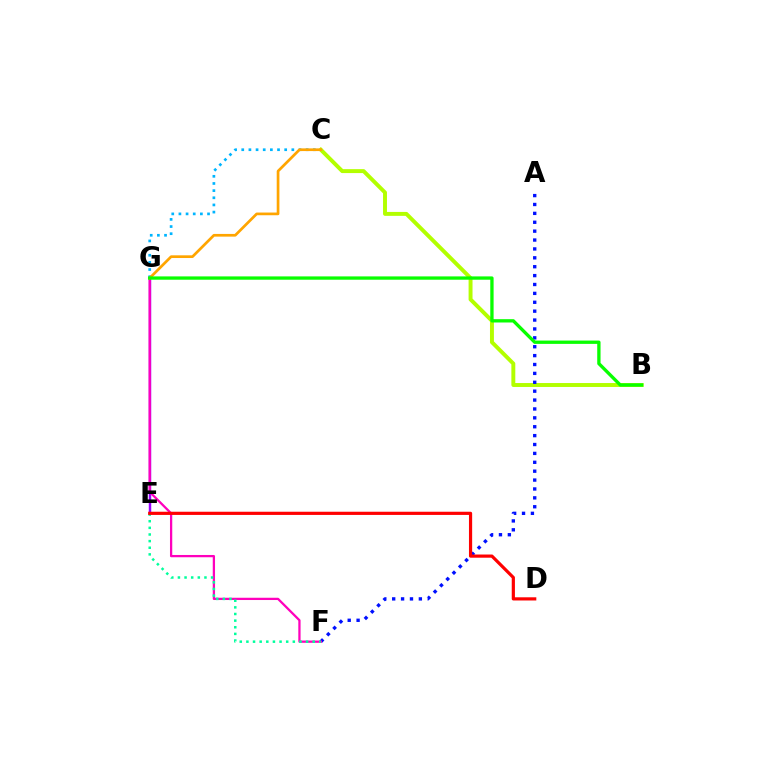{('C', 'G'): [{'color': '#00b5ff', 'line_style': 'dotted', 'thickness': 1.94}, {'color': '#ffa500', 'line_style': 'solid', 'thickness': 1.94}], ('B', 'C'): [{'color': '#b3ff00', 'line_style': 'solid', 'thickness': 2.83}], ('A', 'F'): [{'color': '#0010ff', 'line_style': 'dotted', 'thickness': 2.42}], ('E', 'G'): [{'color': '#9b00ff', 'line_style': 'solid', 'thickness': 1.77}], ('F', 'G'): [{'color': '#ff00bd', 'line_style': 'solid', 'thickness': 1.63}], ('E', 'F'): [{'color': '#00ff9d', 'line_style': 'dotted', 'thickness': 1.8}], ('D', 'E'): [{'color': '#ff0000', 'line_style': 'solid', 'thickness': 2.29}], ('B', 'G'): [{'color': '#08ff00', 'line_style': 'solid', 'thickness': 2.39}]}